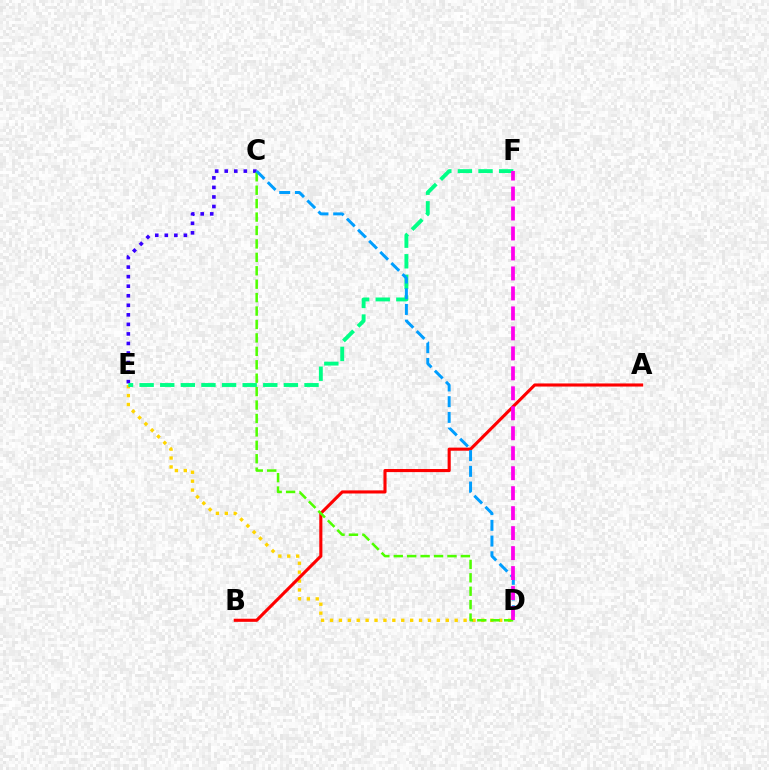{('D', 'E'): [{'color': '#ffd500', 'line_style': 'dotted', 'thickness': 2.42}], ('C', 'E'): [{'color': '#3700ff', 'line_style': 'dotted', 'thickness': 2.59}], ('A', 'B'): [{'color': '#ff0000', 'line_style': 'solid', 'thickness': 2.23}], ('C', 'D'): [{'color': '#4fff00', 'line_style': 'dashed', 'thickness': 1.82}, {'color': '#009eff', 'line_style': 'dashed', 'thickness': 2.13}], ('E', 'F'): [{'color': '#00ff86', 'line_style': 'dashed', 'thickness': 2.8}], ('D', 'F'): [{'color': '#ff00ed', 'line_style': 'dashed', 'thickness': 2.71}]}